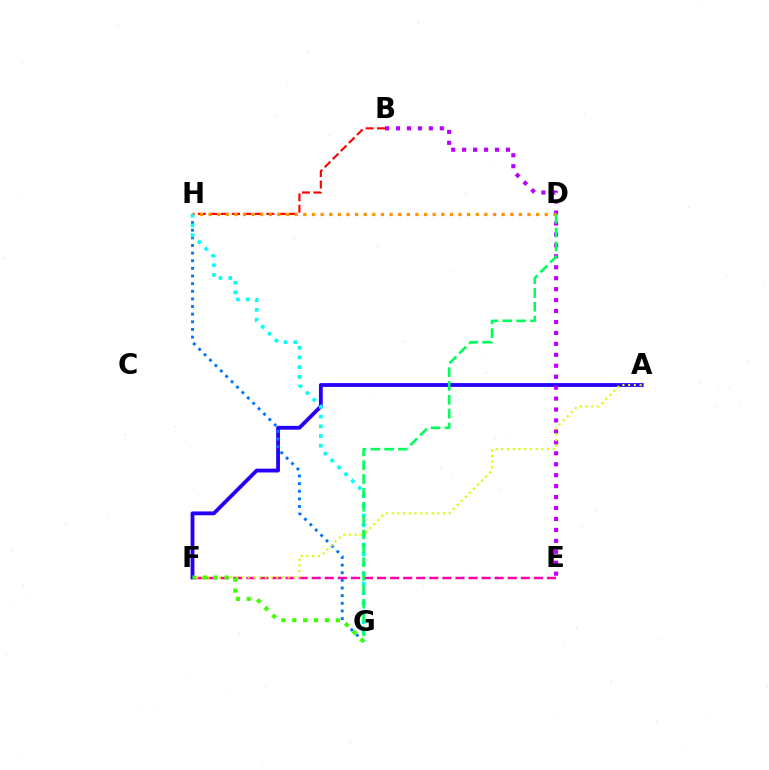{('E', 'F'): [{'color': '#ff00ac', 'line_style': 'dashed', 'thickness': 1.78}], ('A', 'F'): [{'color': '#2500ff', 'line_style': 'solid', 'thickness': 2.75}, {'color': '#d1ff00', 'line_style': 'dotted', 'thickness': 1.55}], ('G', 'H'): [{'color': '#0074ff', 'line_style': 'dotted', 'thickness': 2.07}, {'color': '#00fff6', 'line_style': 'dotted', 'thickness': 2.64}], ('B', 'H'): [{'color': '#ff0000', 'line_style': 'dashed', 'thickness': 1.55}], ('B', 'E'): [{'color': '#b900ff', 'line_style': 'dotted', 'thickness': 2.97}], ('D', 'H'): [{'color': '#ff9400', 'line_style': 'dotted', 'thickness': 2.34}], ('D', 'G'): [{'color': '#00ff5c', 'line_style': 'dashed', 'thickness': 1.88}], ('F', 'G'): [{'color': '#3dff00', 'line_style': 'dotted', 'thickness': 2.96}]}